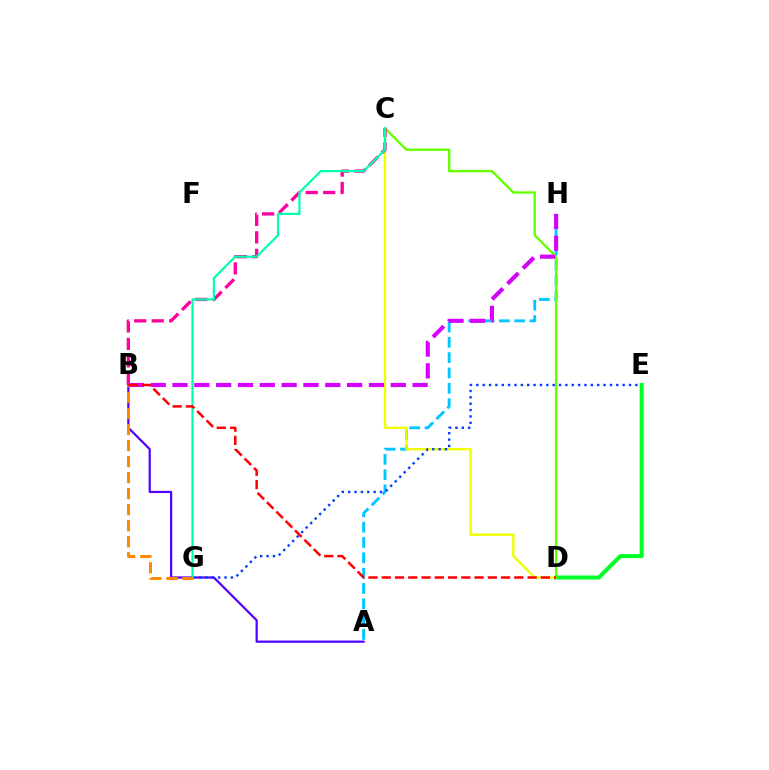{('D', 'E'): [{'color': '#00ff27', 'line_style': 'solid', 'thickness': 2.9}], ('A', 'H'): [{'color': '#00c7ff', 'line_style': 'dashed', 'thickness': 2.08}], ('A', 'B'): [{'color': '#4f00ff', 'line_style': 'solid', 'thickness': 1.59}], ('C', 'D'): [{'color': '#eeff00', 'line_style': 'solid', 'thickness': 1.71}, {'color': '#66ff00', 'line_style': 'solid', 'thickness': 1.71}], ('B', 'C'): [{'color': '#ff00a0', 'line_style': 'dashed', 'thickness': 2.38}], ('B', 'H'): [{'color': '#d600ff', 'line_style': 'dashed', 'thickness': 2.97}], ('E', 'G'): [{'color': '#003fff', 'line_style': 'dotted', 'thickness': 1.73}], ('C', 'G'): [{'color': '#00ffaf', 'line_style': 'solid', 'thickness': 1.6}], ('B', 'G'): [{'color': '#ff8800', 'line_style': 'dashed', 'thickness': 2.18}], ('B', 'D'): [{'color': '#ff0000', 'line_style': 'dashed', 'thickness': 1.8}]}